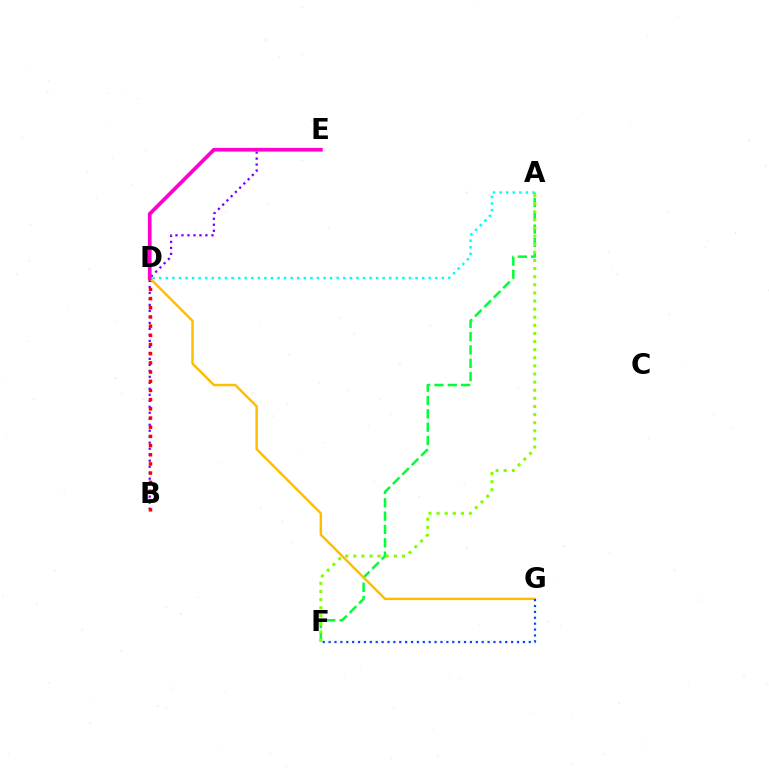{('A', 'F'): [{'color': '#00ff39', 'line_style': 'dashed', 'thickness': 1.81}, {'color': '#84ff00', 'line_style': 'dotted', 'thickness': 2.2}], ('B', 'E'): [{'color': '#7200ff', 'line_style': 'dotted', 'thickness': 1.63}], ('B', 'D'): [{'color': '#ff0000', 'line_style': 'dotted', 'thickness': 2.5}], ('A', 'D'): [{'color': '#00fff6', 'line_style': 'dotted', 'thickness': 1.79}], ('D', 'G'): [{'color': '#ffbd00', 'line_style': 'solid', 'thickness': 1.77}], ('D', 'E'): [{'color': '#ff00cf', 'line_style': 'solid', 'thickness': 2.68}], ('F', 'G'): [{'color': '#004bff', 'line_style': 'dotted', 'thickness': 1.6}]}